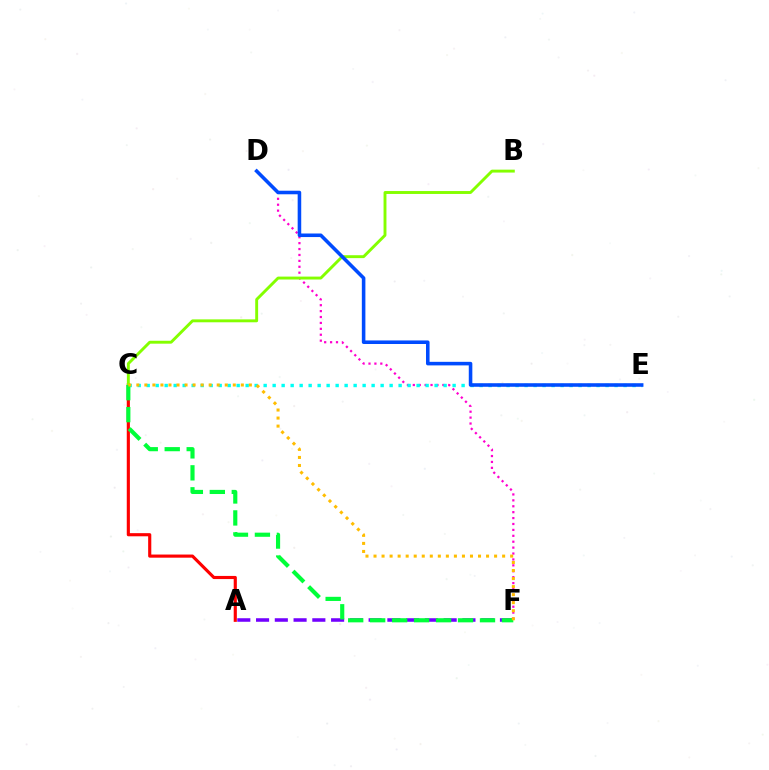{('D', 'F'): [{'color': '#ff00cf', 'line_style': 'dotted', 'thickness': 1.61}], ('C', 'E'): [{'color': '#00fff6', 'line_style': 'dotted', 'thickness': 2.44}], ('A', 'C'): [{'color': '#ff0000', 'line_style': 'solid', 'thickness': 2.26}], ('A', 'F'): [{'color': '#7200ff', 'line_style': 'dashed', 'thickness': 2.55}], ('B', 'C'): [{'color': '#84ff00', 'line_style': 'solid', 'thickness': 2.09}], ('C', 'F'): [{'color': '#00ff39', 'line_style': 'dashed', 'thickness': 2.98}, {'color': '#ffbd00', 'line_style': 'dotted', 'thickness': 2.18}], ('D', 'E'): [{'color': '#004bff', 'line_style': 'solid', 'thickness': 2.56}]}